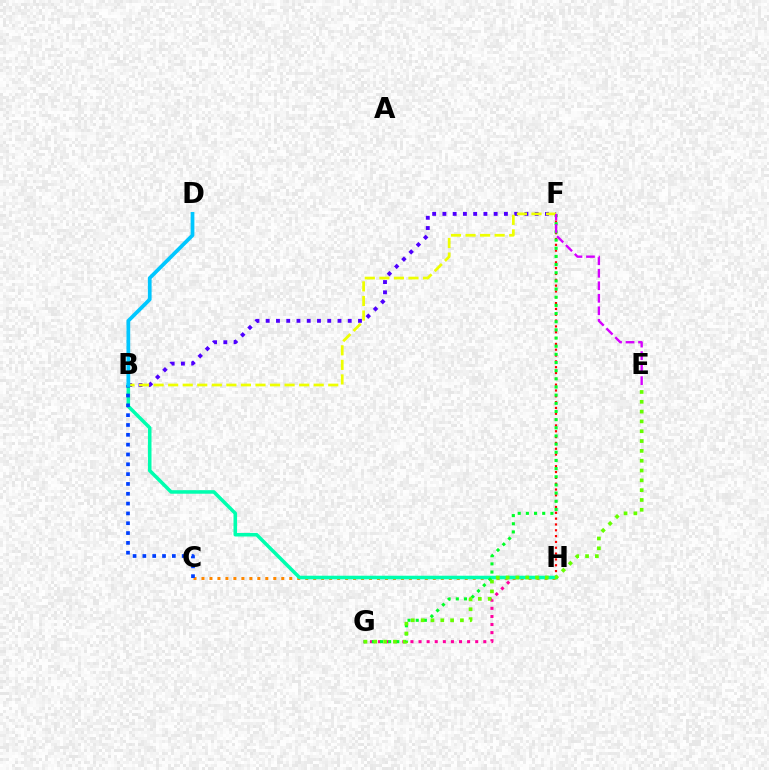{('C', 'H'): [{'color': '#ff8800', 'line_style': 'dotted', 'thickness': 2.17}], ('G', 'H'): [{'color': '#ff00a0', 'line_style': 'dotted', 'thickness': 2.2}], ('F', 'H'): [{'color': '#ff0000', 'line_style': 'dotted', 'thickness': 1.58}], ('B', 'H'): [{'color': '#00ffaf', 'line_style': 'solid', 'thickness': 2.55}], ('F', 'G'): [{'color': '#00ff27', 'line_style': 'dotted', 'thickness': 2.22}], ('E', 'G'): [{'color': '#66ff00', 'line_style': 'dotted', 'thickness': 2.67}], ('B', 'F'): [{'color': '#4f00ff', 'line_style': 'dotted', 'thickness': 2.79}, {'color': '#eeff00', 'line_style': 'dashed', 'thickness': 1.98}], ('B', 'C'): [{'color': '#003fff', 'line_style': 'dotted', 'thickness': 2.67}], ('B', 'D'): [{'color': '#00c7ff', 'line_style': 'solid', 'thickness': 2.69}], ('E', 'F'): [{'color': '#d600ff', 'line_style': 'dashed', 'thickness': 1.7}]}